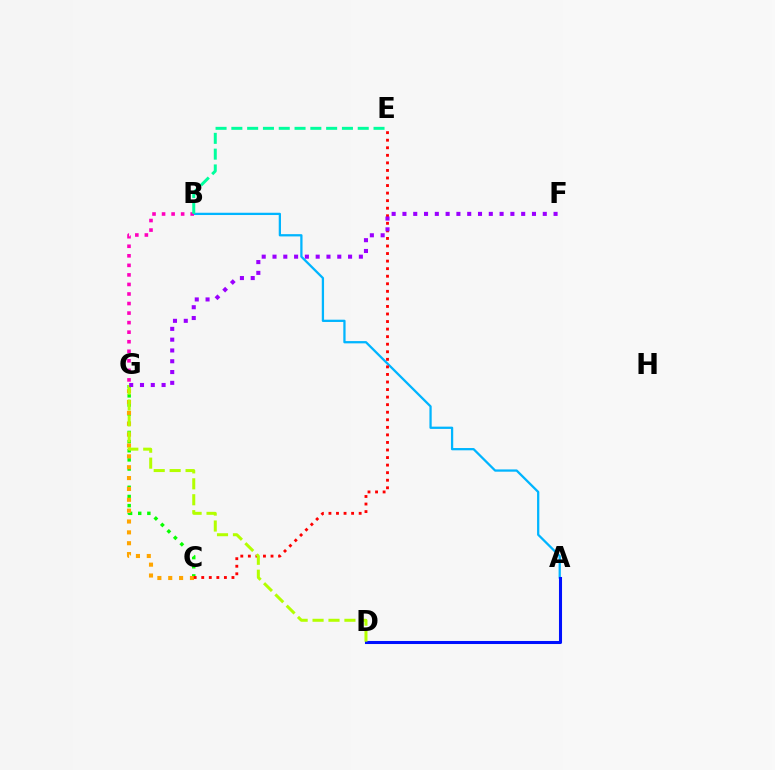{('C', 'G'): [{'color': '#08ff00', 'line_style': 'dotted', 'thickness': 2.48}, {'color': '#ffa500', 'line_style': 'dotted', 'thickness': 2.95}], ('A', 'B'): [{'color': '#00b5ff', 'line_style': 'solid', 'thickness': 1.63}], ('A', 'D'): [{'color': '#0010ff', 'line_style': 'solid', 'thickness': 2.2}], ('B', 'G'): [{'color': '#ff00bd', 'line_style': 'dotted', 'thickness': 2.59}], ('C', 'E'): [{'color': '#ff0000', 'line_style': 'dotted', 'thickness': 2.05}], ('D', 'G'): [{'color': '#b3ff00', 'line_style': 'dashed', 'thickness': 2.16}], ('B', 'E'): [{'color': '#00ff9d', 'line_style': 'dashed', 'thickness': 2.15}], ('F', 'G'): [{'color': '#9b00ff', 'line_style': 'dotted', 'thickness': 2.93}]}